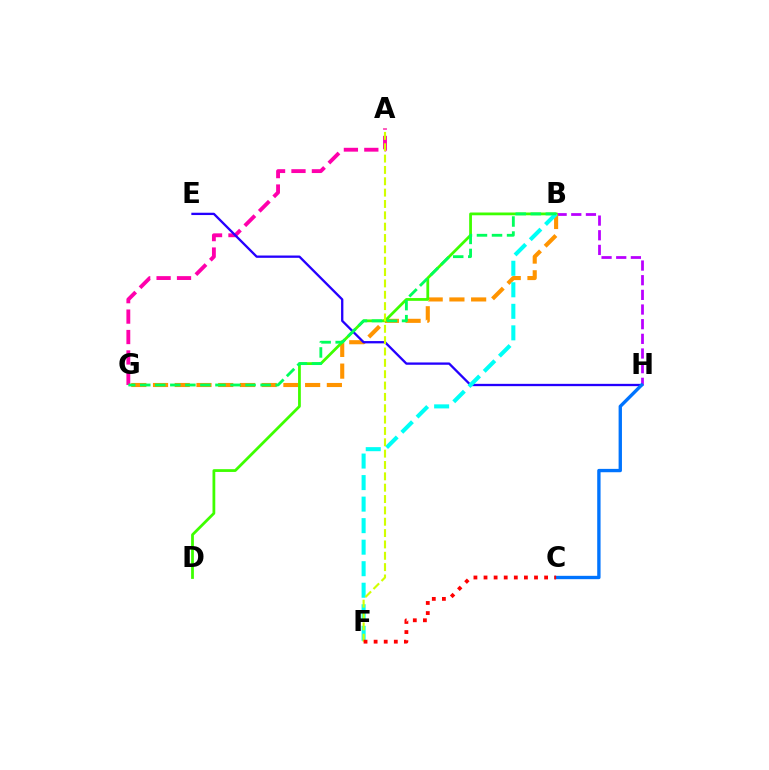{('B', 'H'): [{'color': '#b900ff', 'line_style': 'dashed', 'thickness': 1.99}], ('B', 'G'): [{'color': '#ff9400', 'line_style': 'dashed', 'thickness': 2.95}, {'color': '#00ff5c', 'line_style': 'dashed', 'thickness': 2.04}], ('B', 'D'): [{'color': '#3dff00', 'line_style': 'solid', 'thickness': 2.0}], ('A', 'G'): [{'color': '#ff00ac', 'line_style': 'dashed', 'thickness': 2.77}], ('E', 'H'): [{'color': '#2500ff', 'line_style': 'solid', 'thickness': 1.67}], ('B', 'F'): [{'color': '#00fff6', 'line_style': 'dashed', 'thickness': 2.92}], ('C', 'H'): [{'color': '#0074ff', 'line_style': 'solid', 'thickness': 2.41}], ('A', 'F'): [{'color': '#d1ff00', 'line_style': 'dashed', 'thickness': 1.54}], ('C', 'F'): [{'color': '#ff0000', 'line_style': 'dotted', 'thickness': 2.74}]}